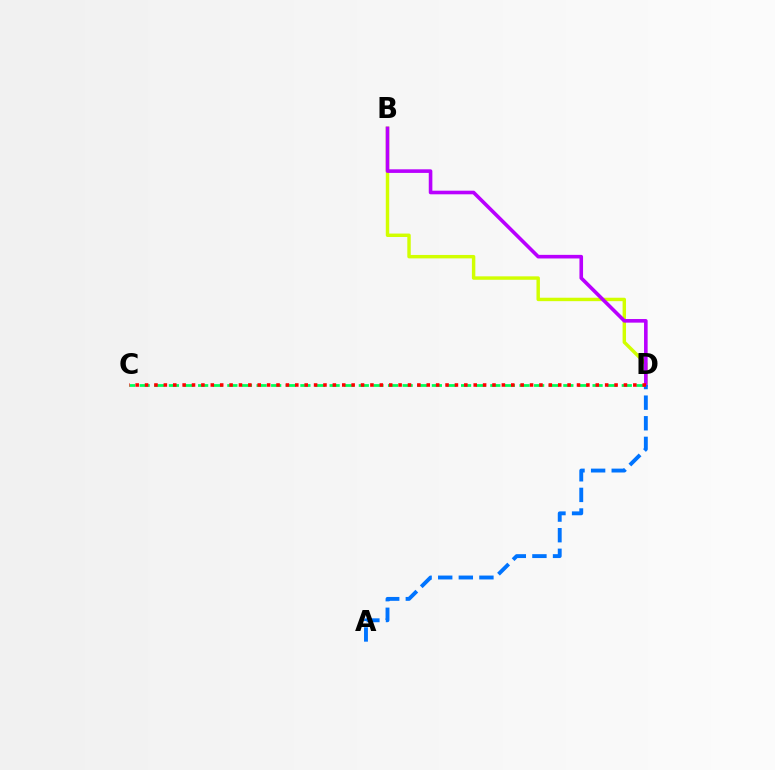{('C', 'D'): [{'color': '#00ff5c', 'line_style': 'dashed', 'thickness': 1.98}, {'color': '#ff0000', 'line_style': 'dotted', 'thickness': 2.55}], ('B', 'D'): [{'color': '#d1ff00', 'line_style': 'solid', 'thickness': 2.47}, {'color': '#b900ff', 'line_style': 'solid', 'thickness': 2.6}], ('A', 'D'): [{'color': '#0074ff', 'line_style': 'dashed', 'thickness': 2.8}]}